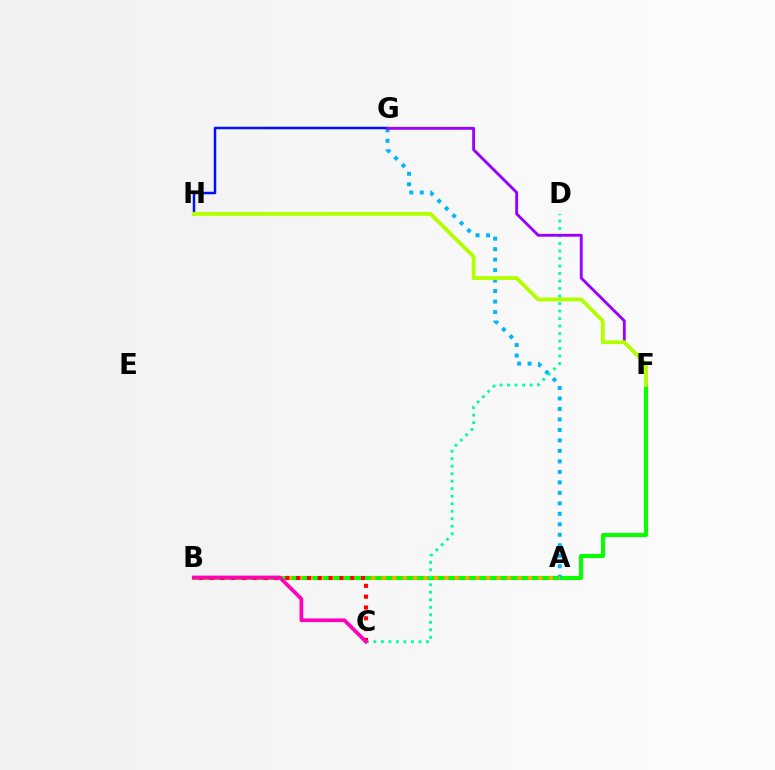{('B', 'F'): [{'color': '#08ff00', 'line_style': 'solid', 'thickness': 2.95}], ('A', 'G'): [{'color': '#00b5ff', 'line_style': 'dotted', 'thickness': 2.85}], ('G', 'H'): [{'color': '#0010ff', 'line_style': 'solid', 'thickness': 1.79}], ('A', 'B'): [{'color': '#ffa500', 'line_style': 'dotted', 'thickness': 2.83}], ('B', 'C'): [{'color': '#ff0000', 'line_style': 'dotted', 'thickness': 2.94}, {'color': '#ff00bd', 'line_style': 'solid', 'thickness': 2.68}], ('C', 'D'): [{'color': '#00ff9d', 'line_style': 'dotted', 'thickness': 2.04}], ('F', 'G'): [{'color': '#9b00ff', 'line_style': 'solid', 'thickness': 2.06}], ('F', 'H'): [{'color': '#b3ff00', 'line_style': 'solid', 'thickness': 2.76}]}